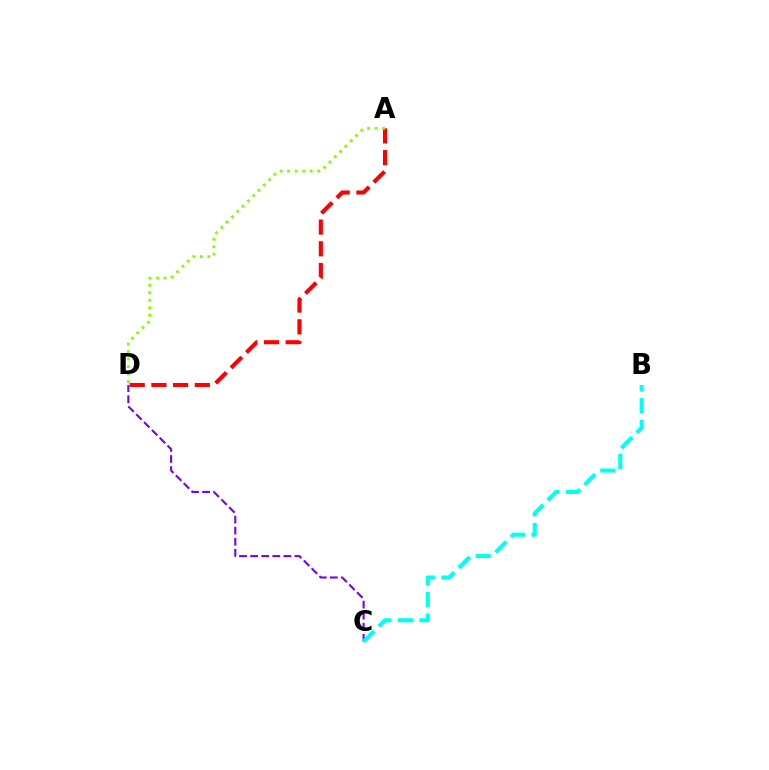{('C', 'D'): [{'color': '#7200ff', 'line_style': 'dashed', 'thickness': 1.5}], ('A', 'D'): [{'color': '#ff0000', 'line_style': 'dashed', 'thickness': 2.95}, {'color': '#84ff00', 'line_style': 'dotted', 'thickness': 2.04}], ('B', 'C'): [{'color': '#00fff6', 'line_style': 'dashed', 'thickness': 2.93}]}